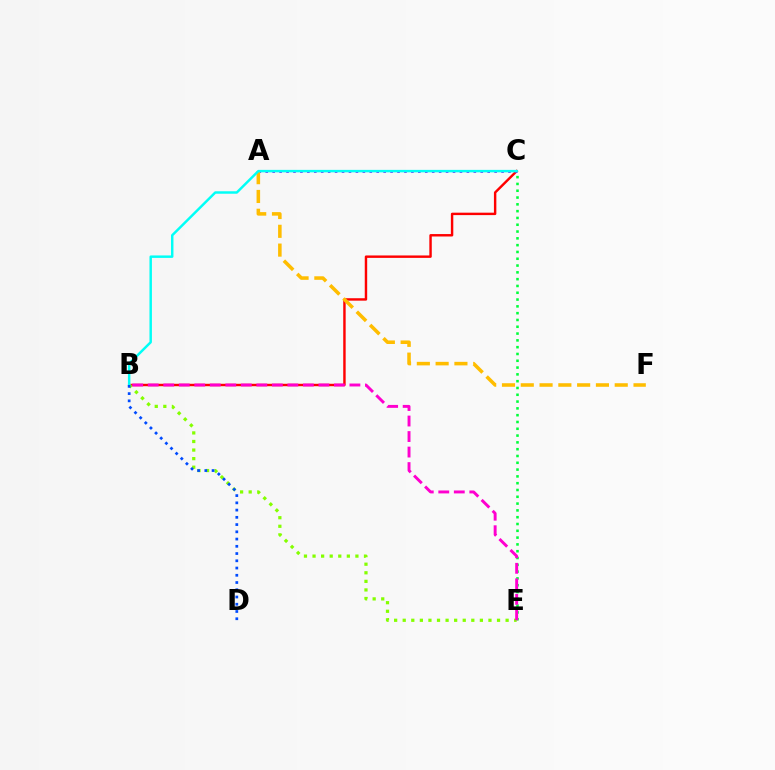{('B', 'C'): [{'color': '#ff0000', 'line_style': 'solid', 'thickness': 1.75}, {'color': '#00fff6', 'line_style': 'solid', 'thickness': 1.77}], ('A', 'C'): [{'color': '#7200ff', 'line_style': 'dotted', 'thickness': 1.88}], ('C', 'E'): [{'color': '#00ff39', 'line_style': 'dotted', 'thickness': 1.85}], ('B', 'E'): [{'color': '#84ff00', 'line_style': 'dotted', 'thickness': 2.33}, {'color': '#ff00cf', 'line_style': 'dashed', 'thickness': 2.11}], ('A', 'F'): [{'color': '#ffbd00', 'line_style': 'dashed', 'thickness': 2.55}], ('B', 'D'): [{'color': '#004bff', 'line_style': 'dotted', 'thickness': 1.97}]}